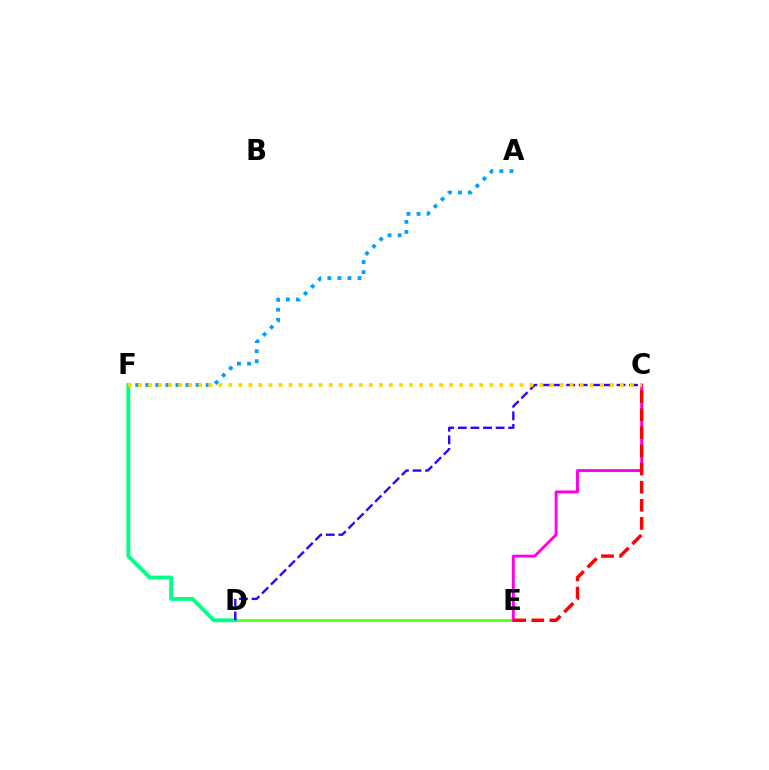{('A', 'F'): [{'color': '#009eff', 'line_style': 'dotted', 'thickness': 2.73}], ('D', 'E'): [{'color': '#4fff00', 'line_style': 'solid', 'thickness': 1.8}], ('D', 'F'): [{'color': '#00ff86', 'line_style': 'solid', 'thickness': 2.77}], ('C', 'D'): [{'color': '#3700ff', 'line_style': 'dashed', 'thickness': 1.71}], ('C', 'E'): [{'color': '#ff00ed', 'line_style': 'solid', 'thickness': 2.11}, {'color': '#ff0000', 'line_style': 'dashed', 'thickness': 2.46}], ('C', 'F'): [{'color': '#ffd500', 'line_style': 'dotted', 'thickness': 2.73}]}